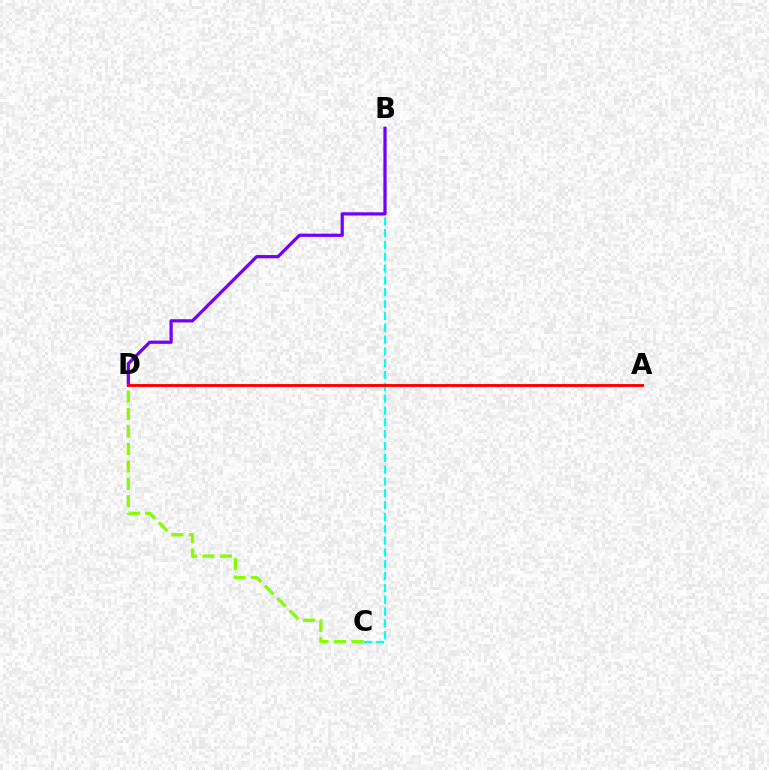{('C', 'D'): [{'color': '#84ff00', 'line_style': 'dashed', 'thickness': 2.37}], ('B', 'C'): [{'color': '#00fff6', 'line_style': 'dashed', 'thickness': 1.61}], ('B', 'D'): [{'color': '#7200ff', 'line_style': 'solid', 'thickness': 2.32}], ('A', 'D'): [{'color': '#ff0000', 'line_style': 'solid', 'thickness': 2.08}]}